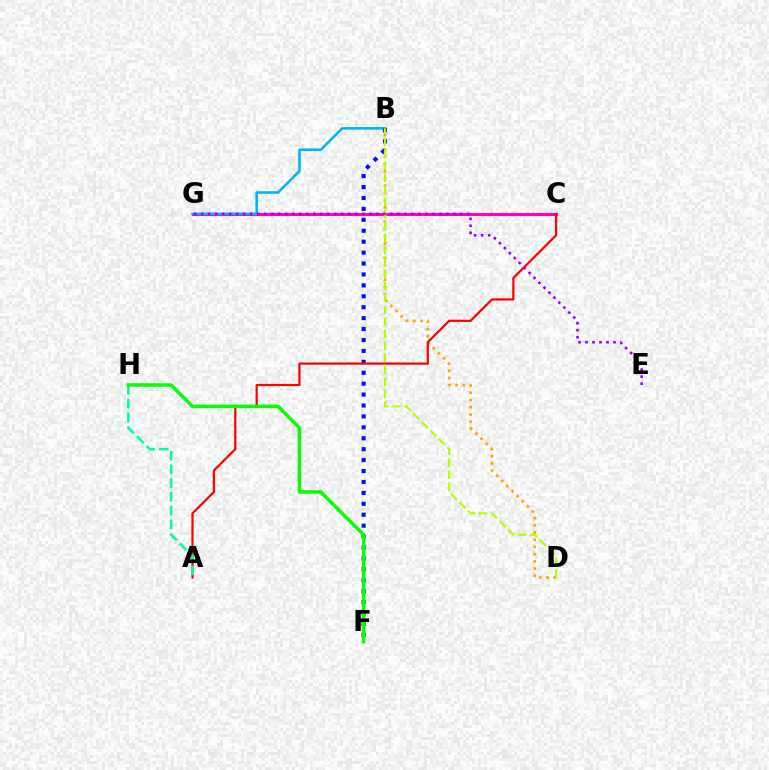{('C', 'G'): [{'color': '#ff00bd', 'line_style': 'solid', 'thickness': 2.24}], ('B', 'D'): [{'color': '#ffa500', 'line_style': 'dotted', 'thickness': 1.96}, {'color': '#b3ff00', 'line_style': 'dashed', 'thickness': 1.63}], ('B', 'G'): [{'color': '#00b5ff', 'line_style': 'solid', 'thickness': 1.85}], ('B', 'F'): [{'color': '#0010ff', 'line_style': 'dotted', 'thickness': 2.97}], ('A', 'C'): [{'color': '#ff0000', 'line_style': 'solid', 'thickness': 1.59}], ('A', 'H'): [{'color': '#00ff9d', 'line_style': 'dashed', 'thickness': 1.86}], ('F', 'H'): [{'color': '#08ff00', 'line_style': 'solid', 'thickness': 2.51}], ('E', 'G'): [{'color': '#9b00ff', 'line_style': 'dotted', 'thickness': 1.9}]}